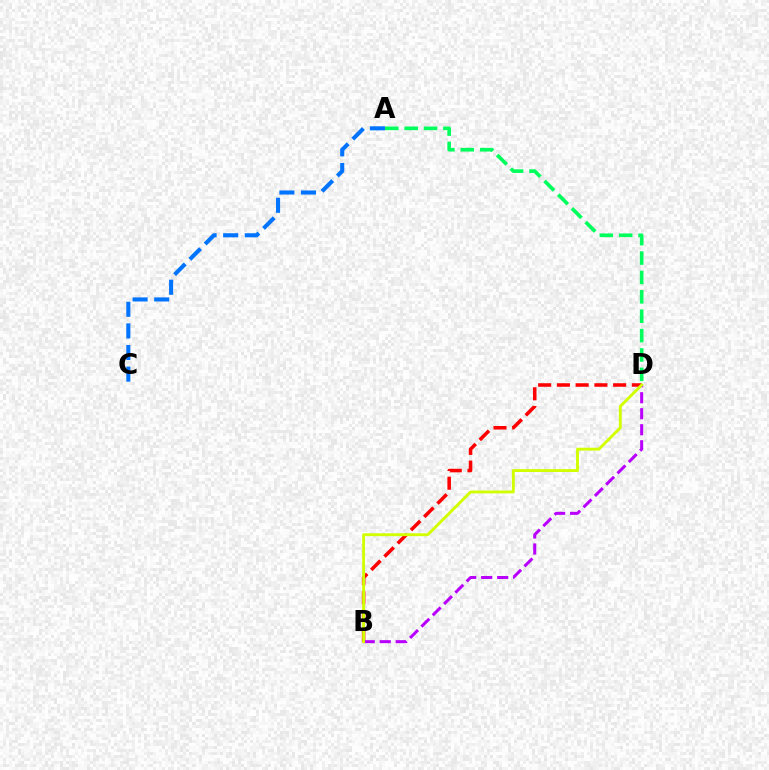{('A', 'C'): [{'color': '#0074ff', 'line_style': 'dashed', 'thickness': 2.94}], ('A', 'D'): [{'color': '#00ff5c', 'line_style': 'dashed', 'thickness': 2.63}], ('B', 'D'): [{'color': '#ff0000', 'line_style': 'dashed', 'thickness': 2.55}, {'color': '#b900ff', 'line_style': 'dashed', 'thickness': 2.17}, {'color': '#d1ff00', 'line_style': 'solid', 'thickness': 2.07}]}